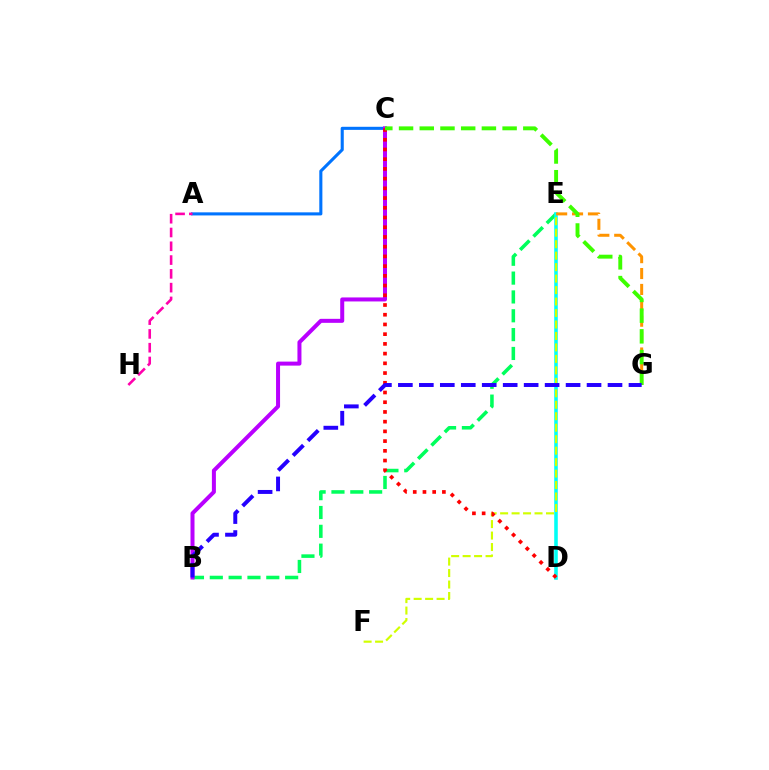{('B', 'E'): [{'color': '#00ff5c', 'line_style': 'dashed', 'thickness': 2.56}], ('A', 'C'): [{'color': '#0074ff', 'line_style': 'solid', 'thickness': 2.22}], ('A', 'H'): [{'color': '#ff00ac', 'line_style': 'dashed', 'thickness': 1.87}], ('D', 'E'): [{'color': '#00fff6', 'line_style': 'solid', 'thickness': 2.57}], ('B', 'C'): [{'color': '#b900ff', 'line_style': 'solid', 'thickness': 2.88}], ('E', 'F'): [{'color': '#d1ff00', 'line_style': 'dashed', 'thickness': 1.56}], ('E', 'G'): [{'color': '#ff9400', 'line_style': 'dashed', 'thickness': 2.16}], ('C', 'D'): [{'color': '#ff0000', 'line_style': 'dotted', 'thickness': 2.64}], ('C', 'G'): [{'color': '#3dff00', 'line_style': 'dashed', 'thickness': 2.81}], ('B', 'G'): [{'color': '#2500ff', 'line_style': 'dashed', 'thickness': 2.85}]}